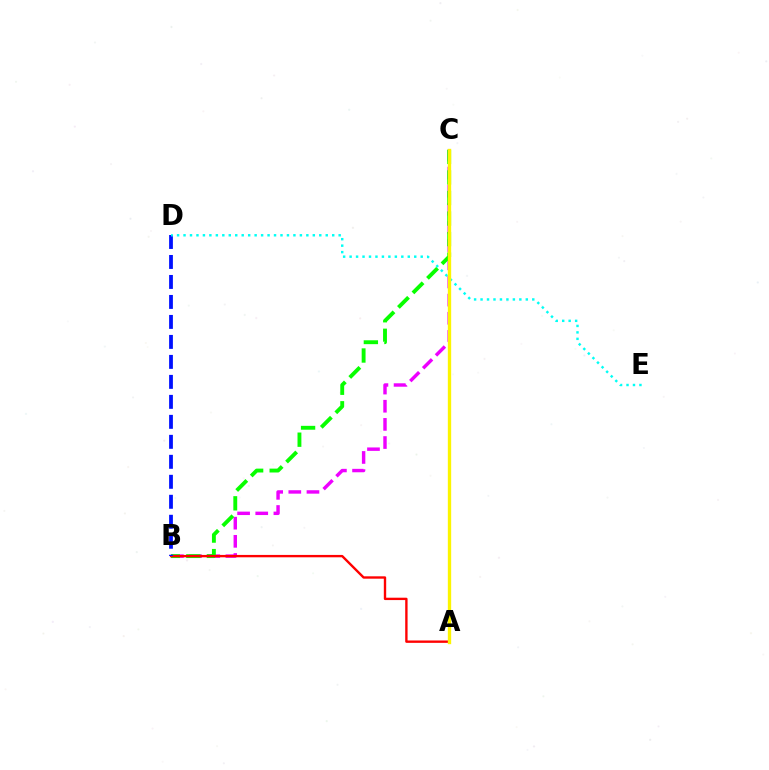{('B', 'C'): [{'color': '#ee00ff', 'line_style': 'dashed', 'thickness': 2.47}, {'color': '#08ff00', 'line_style': 'dashed', 'thickness': 2.79}], ('A', 'B'): [{'color': '#ff0000', 'line_style': 'solid', 'thickness': 1.71}], ('B', 'D'): [{'color': '#0010ff', 'line_style': 'dashed', 'thickness': 2.71}], ('D', 'E'): [{'color': '#00fff6', 'line_style': 'dotted', 'thickness': 1.76}], ('A', 'C'): [{'color': '#fcf500', 'line_style': 'solid', 'thickness': 2.41}]}